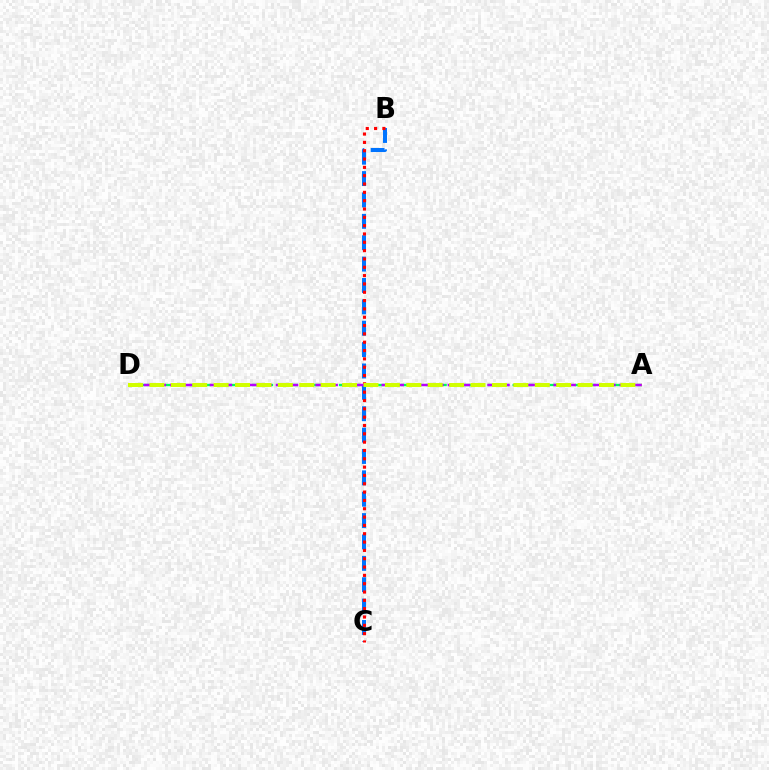{('B', 'C'): [{'color': '#0074ff', 'line_style': 'dashed', 'thickness': 2.9}, {'color': '#ff0000', 'line_style': 'dotted', 'thickness': 2.26}], ('A', 'D'): [{'color': '#00ff5c', 'line_style': 'dashed', 'thickness': 1.69}, {'color': '#b900ff', 'line_style': 'dashed', 'thickness': 1.8}, {'color': '#d1ff00', 'line_style': 'dashed', 'thickness': 2.91}]}